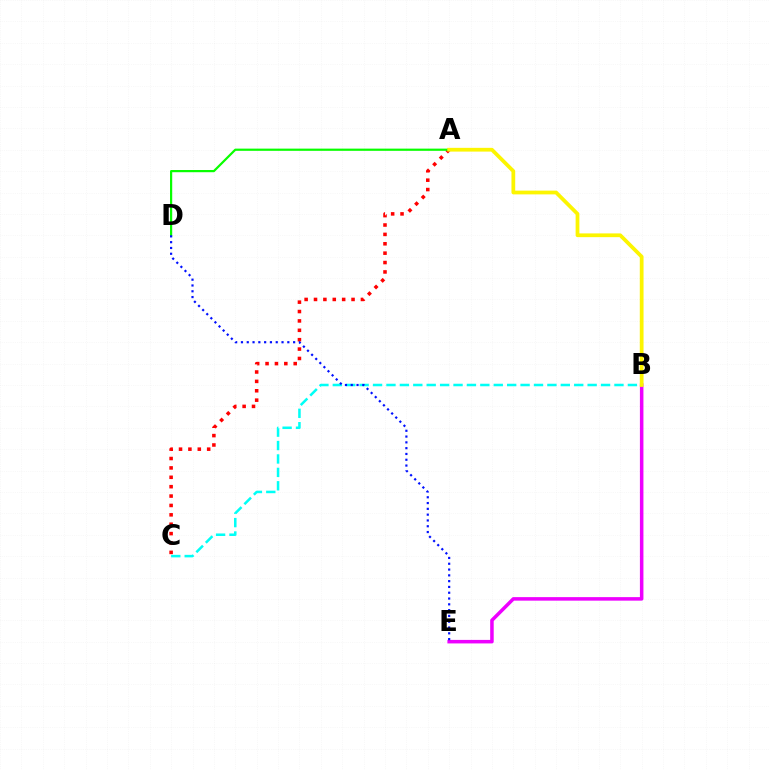{('B', 'C'): [{'color': '#00fff6', 'line_style': 'dashed', 'thickness': 1.82}], ('B', 'E'): [{'color': '#ee00ff', 'line_style': 'solid', 'thickness': 2.53}], ('A', 'C'): [{'color': '#ff0000', 'line_style': 'dotted', 'thickness': 2.55}], ('A', 'D'): [{'color': '#08ff00', 'line_style': 'solid', 'thickness': 1.59}], ('D', 'E'): [{'color': '#0010ff', 'line_style': 'dotted', 'thickness': 1.57}], ('A', 'B'): [{'color': '#fcf500', 'line_style': 'solid', 'thickness': 2.7}]}